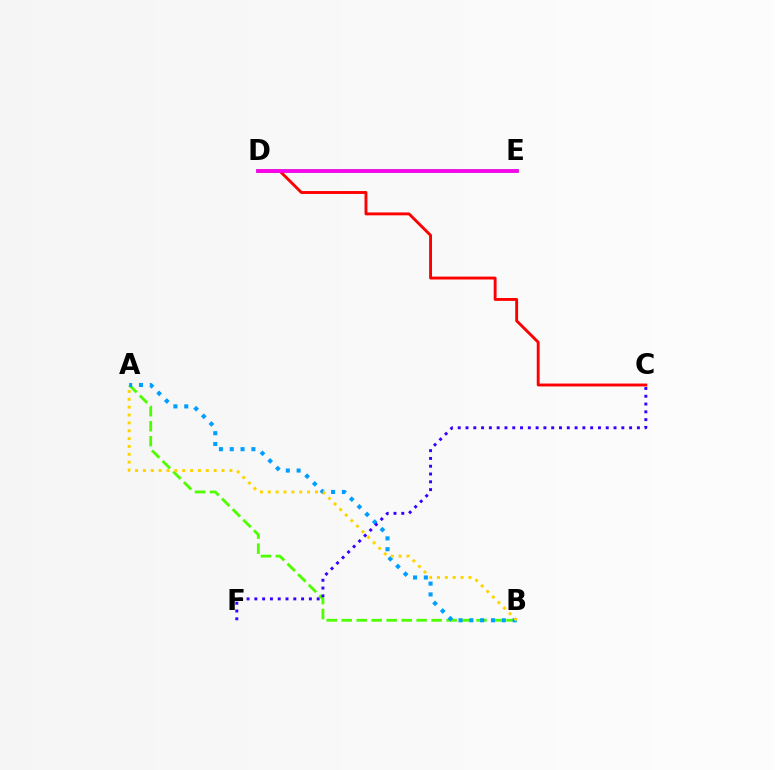{('D', 'E'): [{'color': '#00ff86', 'line_style': 'solid', 'thickness': 2.66}, {'color': '#ff00ed', 'line_style': 'solid', 'thickness': 2.69}], ('A', 'B'): [{'color': '#4fff00', 'line_style': 'dashed', 'thickness': 2.04}, {'color': '#009eff', 'line_style': 'dotted', 'thickness': 2.94}, {'color': '#ffd500', 'line_style': 'dotted', 'thickness': 2.14}], ('C', 'D'): [{'color': '#ff0000', 'line_style': 'solid', 'thickness': 2.08}], ('C', 'F'): [{'color': '#3700ff', 'line_style': 'dotted', 'thickness': 2.12}]}